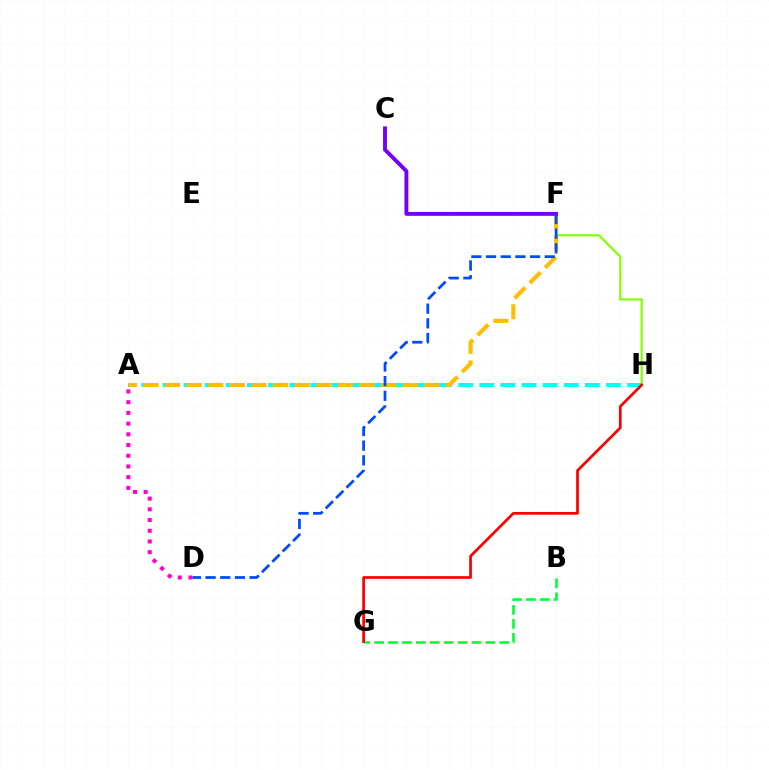{('A', 'H'): [{'color': '#00fff6', 'line_style': 'dashed', 'thickness': 2.87}], ('F', 'H'): [{'color': '#84ff00', 'line_style': 'solid', 'thickness': 1.57}], ('A', 'F'): [{'color': '#ffbd00', 'line_style': 'dashed', 'thickness': 2.94}], ('B', 'G'): [{'color': '#00ff39', 'line_style': 'dashed', 'thickness': 1.89}], ('A', 'D'): [{'color': '#ff00cf', 'line_style': 'dotted', 'thickness': 2.91}], ('C', 'F'): [{'color': '#7200ff', 'line_style': 'solid', 'thickness': 2.8}], ('D', 'F'): [{'color': '#004bff', 'line_style': 'dashed', 'thickness': 1.99}], ('G', 'H'): [{'color': '#ff0000', 'line_style': 'solid', 'thickness': 1.96}]}